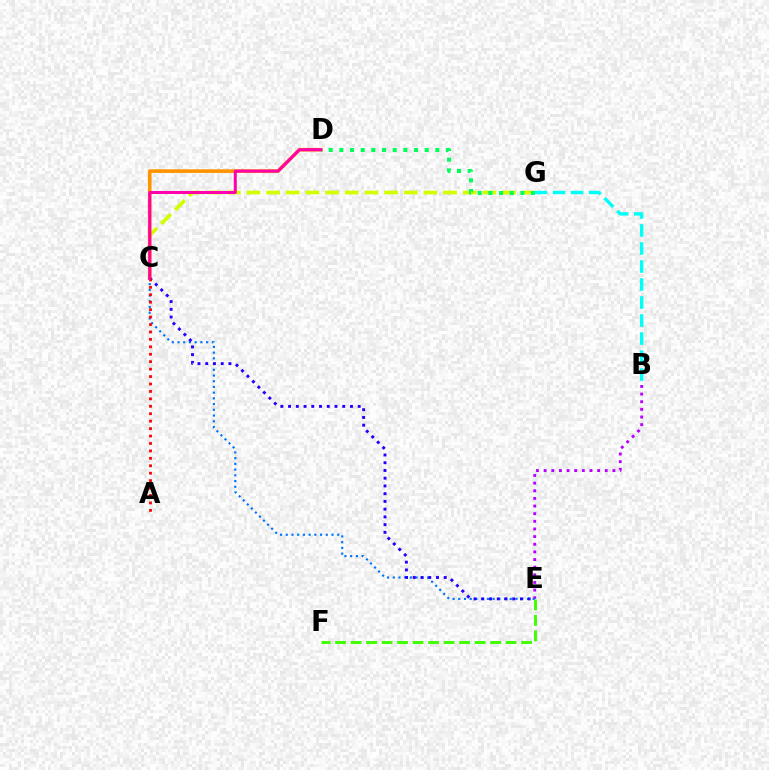{('B', 'E'): [{'color': '#b900ff', 'line_style': 'dotted', 'thickness': 2.08}], ('C', 'G'): [{'color': '#d1ff00', 'line_style': 'dashed', 'thickness': 2.67}], ('E', 'F'): [{'color': '#3dff00', 'line_style': 'dashed', 'thickness': 2.11}], ('C', 'D'): [{'color': '#ff9400', 'line_style': 'solid', 'thickness': 2.63}, {'color': '#ff00ac', 'line_style': 'solid', 'thickness': 2.17}], ('C', 'E'): [{'color': '#0074ff', 'line_style': 'dotted', 'thickness': 1.55}, {'color': '#2500ff', 'line_style': 'dotted', 'thickness': 2.1}], ('A', 'C'): [{'color': '#ff0000', 'line_style': 'dotted', 'thickness': 2.02}], ('D', 'G'): [{'color': '#00ff5c', 'line_style': 'dotted', 'thickness': 2.9}], ('B', 'G'): [{'color': '#00fff6', 'line_style': 'dashed', 'thickness': 2.45}]}